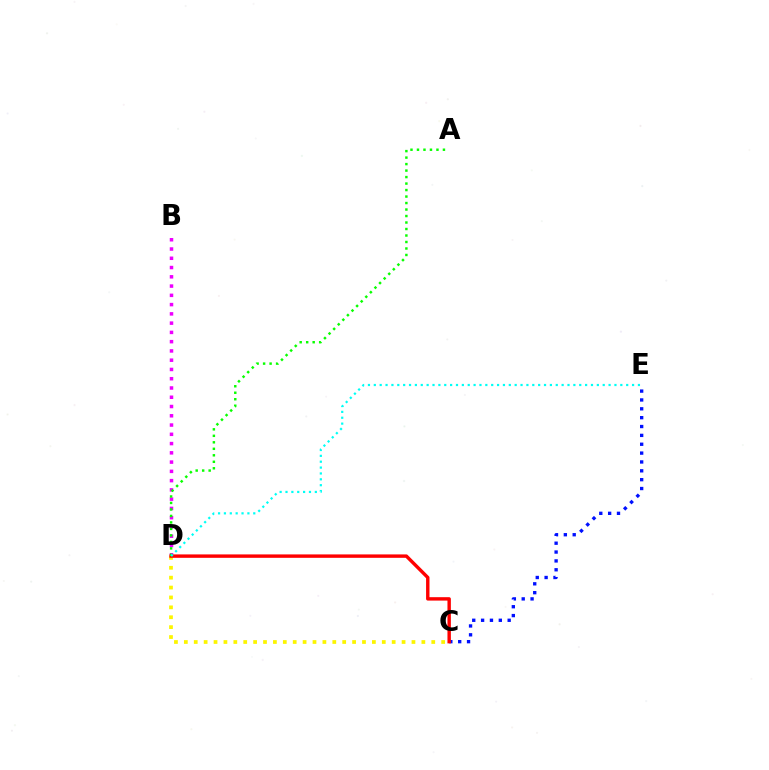{('C', 'E'): [{'color': '#0010ff', 'line_style': 'dotted', 'thickness': 2.41}], ('C', 'D'): [{'color': '#fcf500', 'line_style': 'dotted', 'thickness': 2.69}, {'color': '#ff0000', 'line_style': 'solid', 'thickness': 2.45}], ('B', 'D'): [{'color': '#ee00ff', 'line_style': 'dotted', 'thickness': 2.52}], ('A', 'D'): [{'color': '#08ff00', 'line_style': 'dotted', 'thickness': 1.76}], ('D', 'E'): [{'color': '#00fff6', 'line_style': 'dotted', 'thickness': 1.59}]}